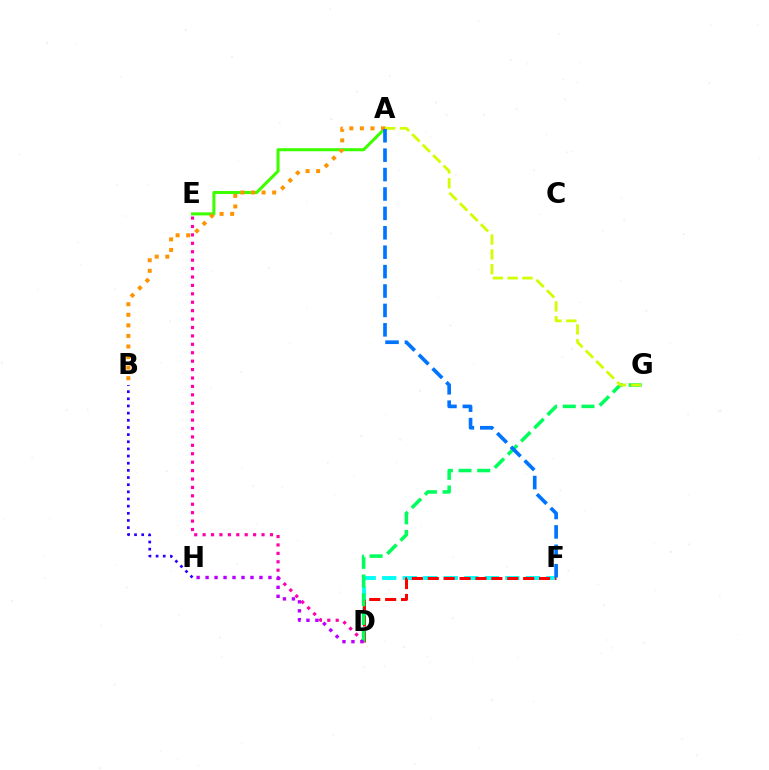{('D', 'F'): [{'color': '#00fff6', 'line_style': 'dashed', 'thickness': 2.79}, {'color': '#ff0000', 'line_style': 'dashed', 'thickness': 2.16}], ('B', 'H'): [{'color': '#2500ff', 'line_style': 'dotted', 'thickness': 1.94}], ('D', 'E'): [{'color': '#ff00ac', 'line_style': 'dotted', 'thickness': 2.29}], ('D', 'G'): [{'color': '#00ff5c', 'line_style': 'dashed', 'thickness': 2.54}], ('A', 'E'): [{'color': '#3dff00', 'line_style': 'solid', 'thickness': 2.2}], ('A', 'G'): [{'color': '#d1ff00', 'line_style': 'dashed', 'thickness': 2.01}], ('D', 'H'): [{'color': '#b900ff', 'line_style': 'dotted', 'thickness': 2.44}], ('A', 'B'): [{'color': '#ff9400', 'line_style': 'dotted', 'thickness': 2.87}], ('A', 'F'): [{'color': '#0074ff', 'line_style': 'dashed', 'thickness': 2.64}]}